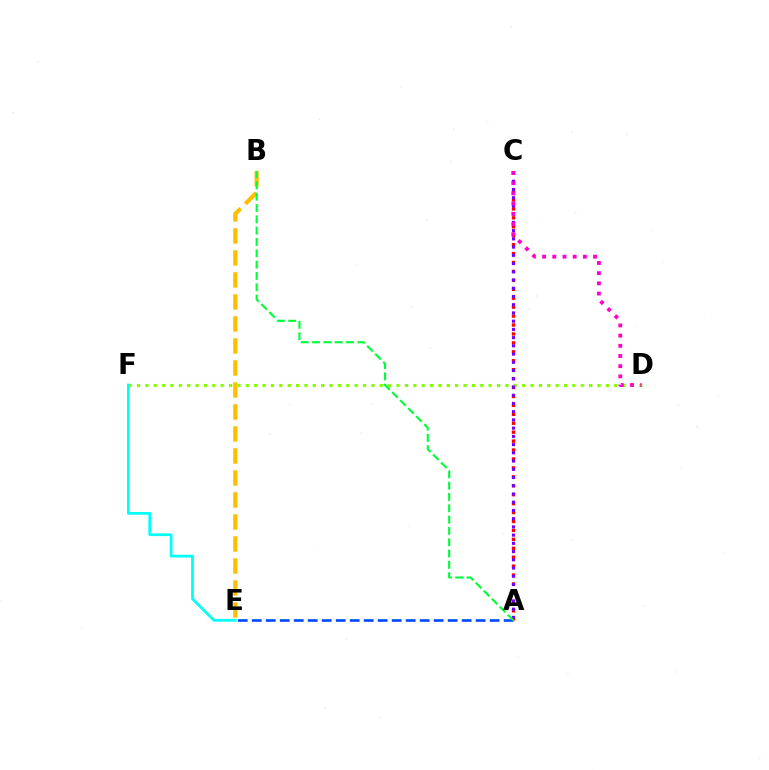{('B', 'E'): [{'color': '#ffbd00', 'line_style': 'dashed', 'thickness': 2.99}], ('A', 'E'): [{'color': '#004bff', 'line_style': 'dashed', 'thickness': 1.9}], ('A', 'C'): [{'color': '#ff0000', 'line_style': 'dotted', 'thickness': 2.43}, {'color': '#7200ff', 'line_style': 'dotted', 'thickness': 2.24}], ('D', 'F'): [{'color': '#84ff00', 'line_style': 'dotted', 'thickness': 2.28}], ('A', 'B'): [{'color': '#00ff39', 'line_style': 'dashed', 'thickness': 1.54}], ('E', 'F'): [{'color': '#00fff6', 'line_style': 'solid', 'thickness': 1.97}], ('C', 'D'): [{'color': '#ff00cf', 'line_style': 'dotted', 'thickness': 2.77}]}